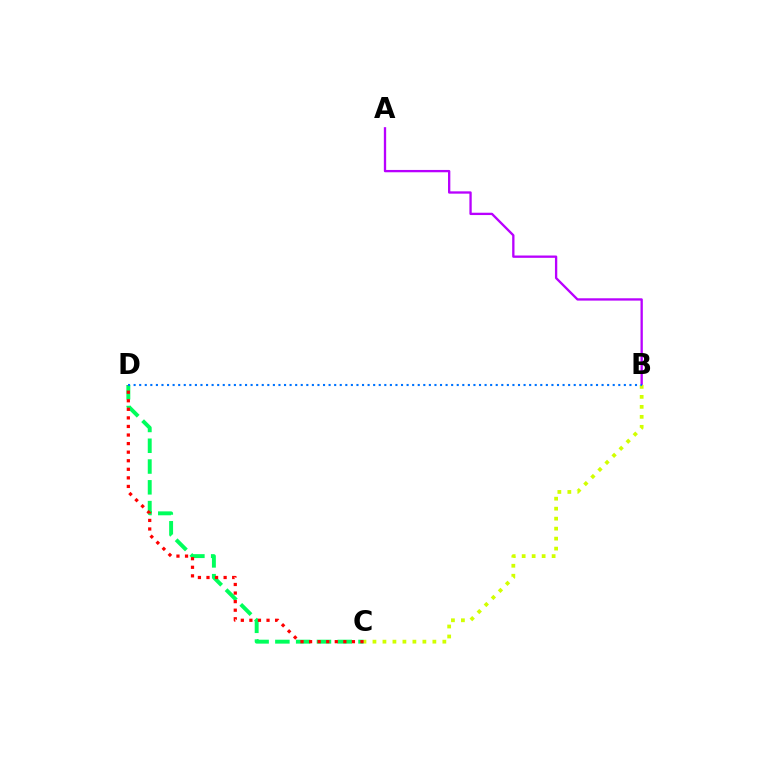{('C', 'D'): [{'color': '#00ff5c', 'line_style': 'dashed', 'thickness': 2.82}, {'color': '#ff0000', 'line_style': 'dotted', 'thickness': 2.33}], ('A', 'B'): [{'color': '#b900ff', 'line_style': 'solid', 'thickness': 1.67}], ('B', 'C'): [{'color': '#d1ff00', 'line_style': 'dotted', 'thickness': 2.71}], ('B', 'D'): [{'color': '#0074ff', 'line_style': 'dotted', 'thickness': 1.51}]}